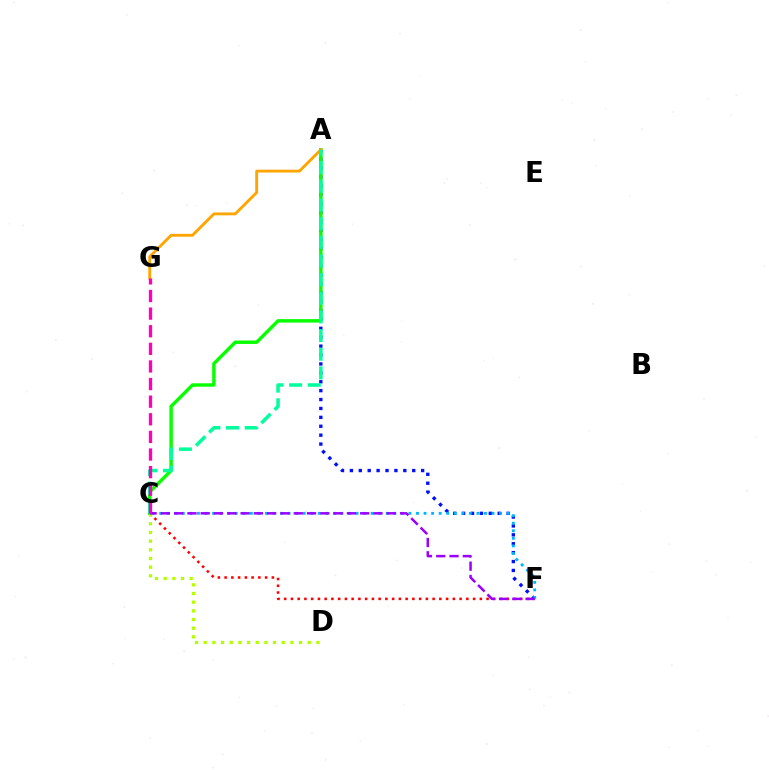{('C', 'F'): [{'color': '#ff0000', 'line_style': 'dotted', 'thickness': 1.83}, {'color': '#00b5ff', 'line_style': 'dotted', 'thickness': 2.05}, {'color': '#9b00ff', 'line_style': 'dashed', 'thickness': 1.81}], ('A', 'F'): [{'color': '#0010ff', 'line_style': 'dotted', 'thickness': 2.42}], ('A', 'C'): [{'color': '#08ff00', 'line_style': 'solid', 'thickness': 2.47}, {'color': '#00ff9d', 'line_style': 'dashed', 'thickness': 2.54}], ('A', 'G'): [{'color': '#ffa500', 'line_style': 'solid', 'thickness': 2.06}], ('C', 'D'): [{'color': '#b3ff00', 'line_style': 'dotted', 'thickness': 2.36}], ('C', 'G'): [{'color': '#ff00bd', 'line_style': 'dashed', 'thickness': 2.39}]}